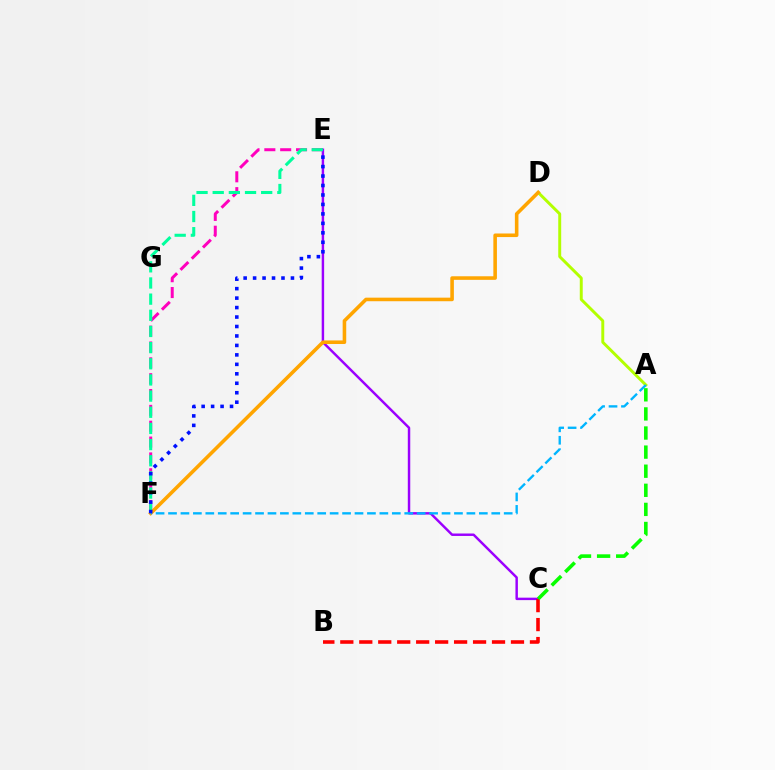{('E', 'F'): [{'color': '#ff00bd', 'line_style': 'dashed', 'thickness': 2.15}, {'color': '#00ff9d', 'line_style': 'dashed', 'thickness': 2.2}, {'color': '#0010ff', 'line_style': 'dotted', 'thickness': 2.57}], ('C', 'E'): [{'color': '#9b00ff', 'line_style': 'solid', 'thickness': 1.76}], ('A', 'D'): [{'color': '#b3ff00', 'line_style': 'solid', 'thickness': 2.12}], ('D', 'F'): [{'color': '#ffa500', 'line_style': 'solid', 'thickness': 2.57}], ('B', 'C'): [{'color': '#ff0000', 'line_style': 'dashed', 'thickness': 2.58}], ('A', 'F'): [{'color': '#00b5ff', 'line_style': 'dashed', 'thickness': 1.69}], ('A', 'C'): [{'color': '#08ff00', 'line_style': 'dashed', 'thickness': 2.59}]}